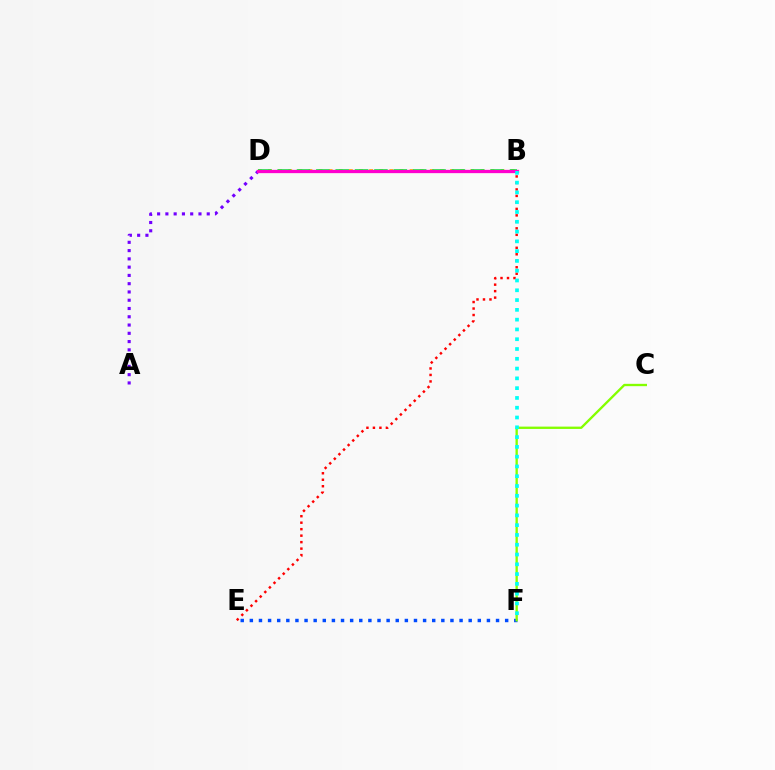{('B', 'D'): [{'color': '#ffbd00', 'line_style': 'dotted', 'thickness': 2.75}, {'color': '#00ff39', 'line_style': 'dashed', 'thickness': 2.63}, {'color': '#ff00cf', 'line_style': 'solid', 'thickness': 2.36}], ('E', 'F'): [{'color': '#004bff', 'line_style': 'dotted', 'thickness': 2.48}], ('C', 'F'): [{'color': '#84ff00', 'line_style': 'solid', 'thickness': 1.68}], ('A', 'D'): [{'color': '#7200ff', 'line_style': 'dotted', 'thickness': 2.25}], ('B', 'E'): [{'color': '#ff0000', 'line_style': 'dotted', 'thickness': 1.76}], ('B', 'F'): [{'color': '#00fff6', 'line_style': 'dotted', 'thickness': 2.66}]}